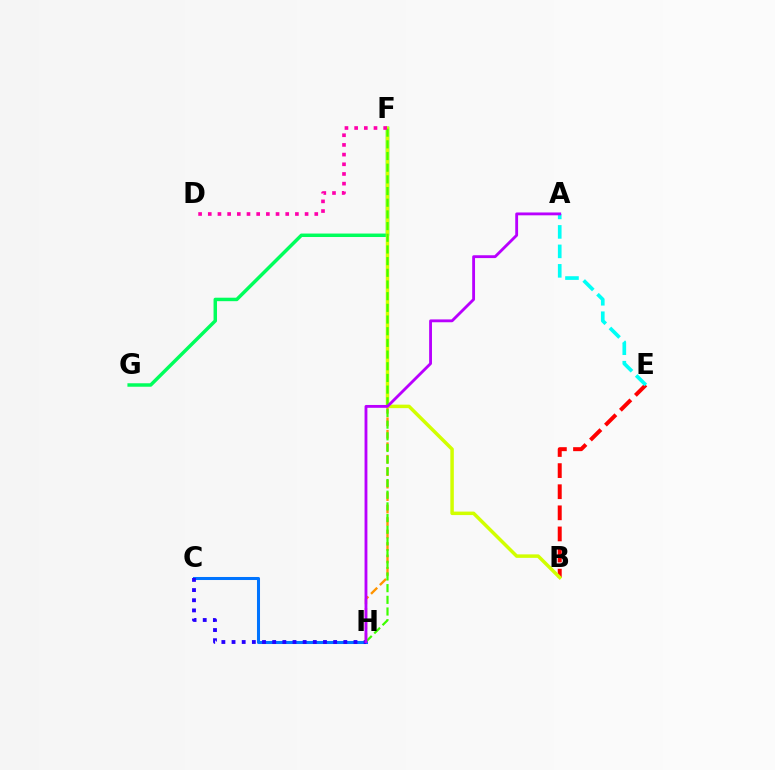{('C', 'H'): [{'color': '#0074ff', 'line_style': 'solid', 'thickness': 2.19}, {'color': '#2500ff', 'line_style': 'dotted', 'thickness': 2.76}], ('B', 'E'): [{'color': '#ff0000', 'line_style': 'dashed', 'thickness': 2.87}], ('F', 'H'): [{'color': '#ff9400', 'line_style': 'dashed', 'thickness': 1.69}, {'color': '#3dff00', 'line_style': 'dashed', 'thickness': 1.59}], ('F', 'G'): [{'color': '#00ff5c', 'line_style': 'solid', 'thickness': 2.5}], ('B', 'F'): [{'color': '#d1ff00', 'line_style': 'solid', 'thickness': 2.51}], ('A', 'E'): [{'color': '#00fff6', 'line_style': 'dashed', 'thickness': 2.65}], ('D', 'F'): [{'color': '#ff00ac', 'line_style': 'dotted', 'thickness': 2.63}], ('A', 'H'): [{'color': '#b900ff', 'line_style': 'solid', 'thickness': 2.05}]}